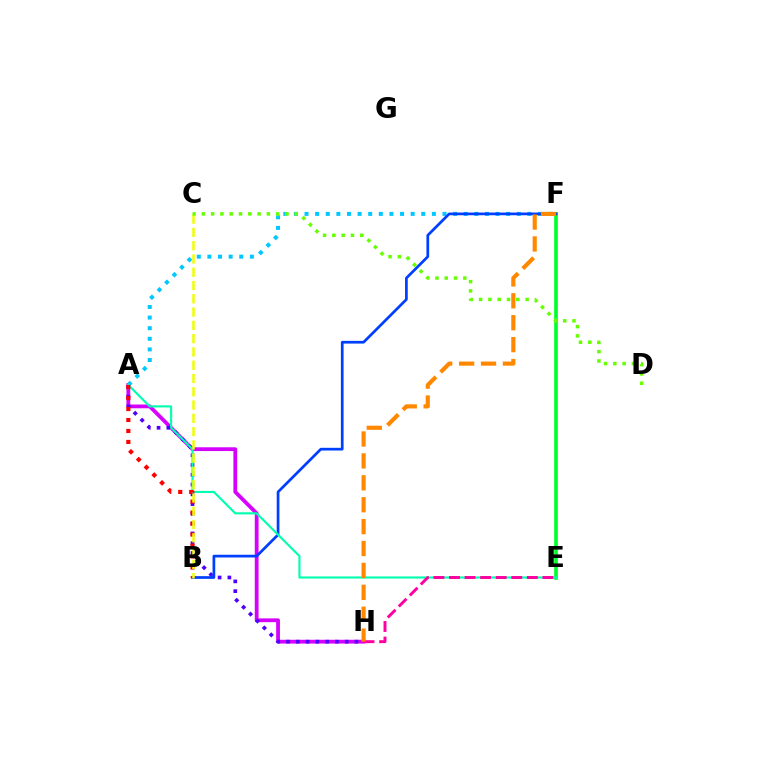{('A', 'H'): [{'color': '#d600ff', 'line_style': 'solid', 'thickness': 2.73}, {'color': '#4f00ff', 'line_style': 'dotted', 'thickness': 2.66}], ('A', 'F'): [{'color': '#00c7ff', 'line_style': 'dotted', 'thickness': 2.88}], ('E', 'F'): [{'color': '#00ff27', 'line_style': 'solid', 'thickness': 2.64}], ('B', 'F'): [{'color': '#003fff', 'line_style': 'solid', 'thickness': 1.96}], ('A', 'E'): [{'color': '#00ffaf', 'line_style': 'solid', 'thickness': 1.53}], ('A', 'B'): [{'color': '#ff0000', 'line_style': 'dotted', 'thickness': 2.98}], ('E', 'H'): [{'color': '#ff00a0', 'line_style': 'dashed', 'thickness': 2.12}], ('B', 'C'): [{'color': '#eeff00', 'line_style': 'dashed', 'thickness': 1.8}], ('C', 'D'): [{'color': '#66ff00', 'line_style': 'dotted', 'thickness': 2.52}], ('F', 'H'): [{'color': '#ff8800', 'line_style': 'dashed', 'thickness': 2.98}]}